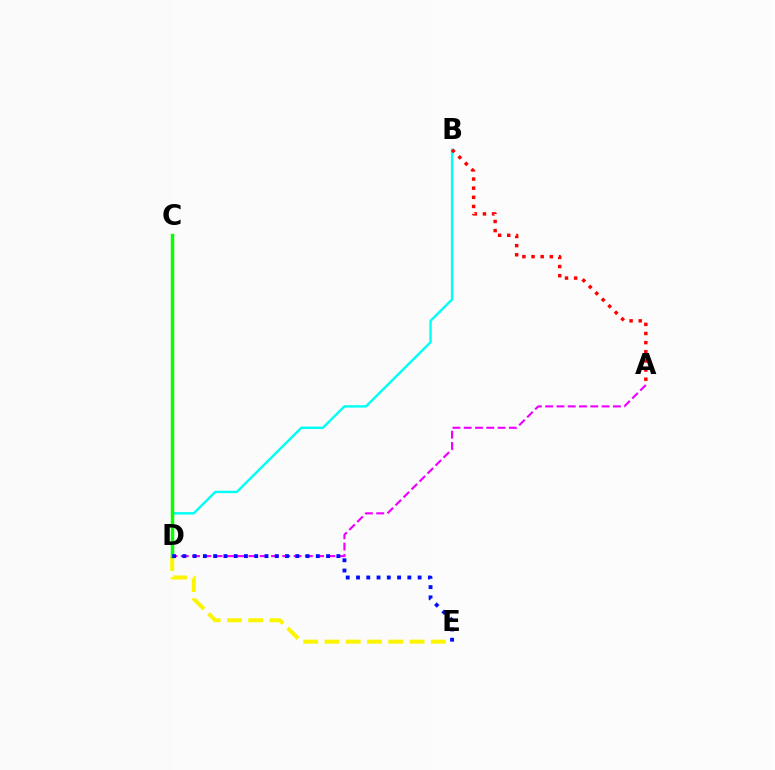{('A', 'D'): [{'color': '#ee00ff', 'line_style': 'dashed', 'thickness': 1.53}], ('D', 'E'): [{'color': '#fcf500', 'line_style': 'dashed', 'thickness': 2.89}, {'color': '#0010ff', 'line_style': 'dotted', 'thickness': 2.79}], ('B', 'D'): [{'color': '#00fff6', 'line_style': 'solid', 'thickness': 1.74}], ('C', 'D'): [{'color': '#08ff00', 'line_style': 'solid', 'thickness': 2.49}], ('A', 'B'): [{'color': '#ff0000', 'line_style': 'dotted', 'thickness': 2.48}]}